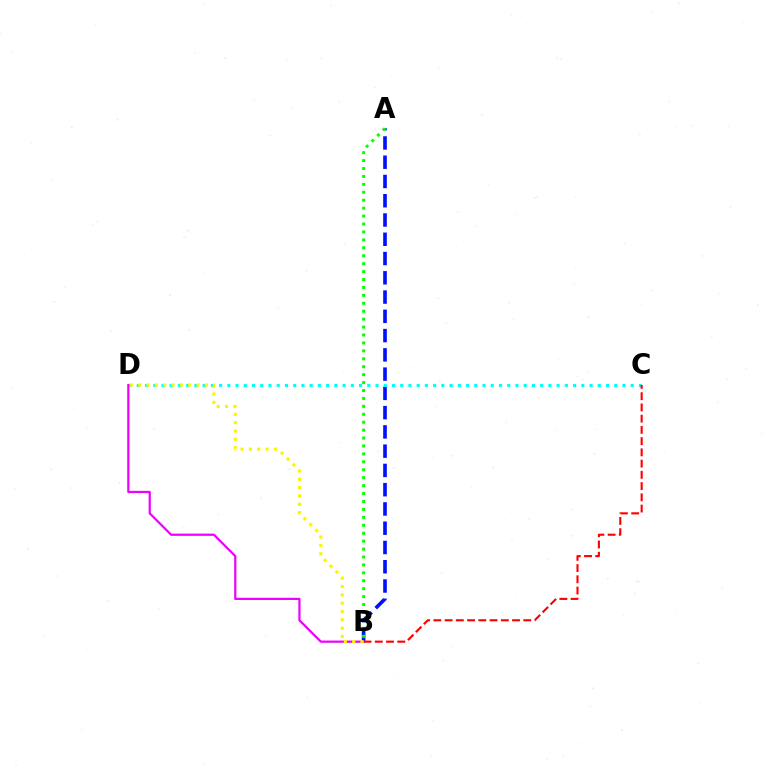{('A', 'B'): [{'color': '#0010ff', 'line_style': 'dashed', 'thickness': 2.62}, {'color': '#08ff00', 'line_style': 'dotted', 'thickness': 2.15}], ('C', 'D'): [{'color': '#00fff6', 'line_style': 'dotted', 'thickness': 2.24}], ('B', 'D'): [{'color': '#ee00ff', 'line_style': 'solid', 'thickness': 1.6}, {'color': '#fcf500', 'line_style': 'dotted', 'thickness': 2.26}], ('B', 'C'): [{'color': '#ff0000', 'line_style': 'dashed', 'thickness': 1.53}]}